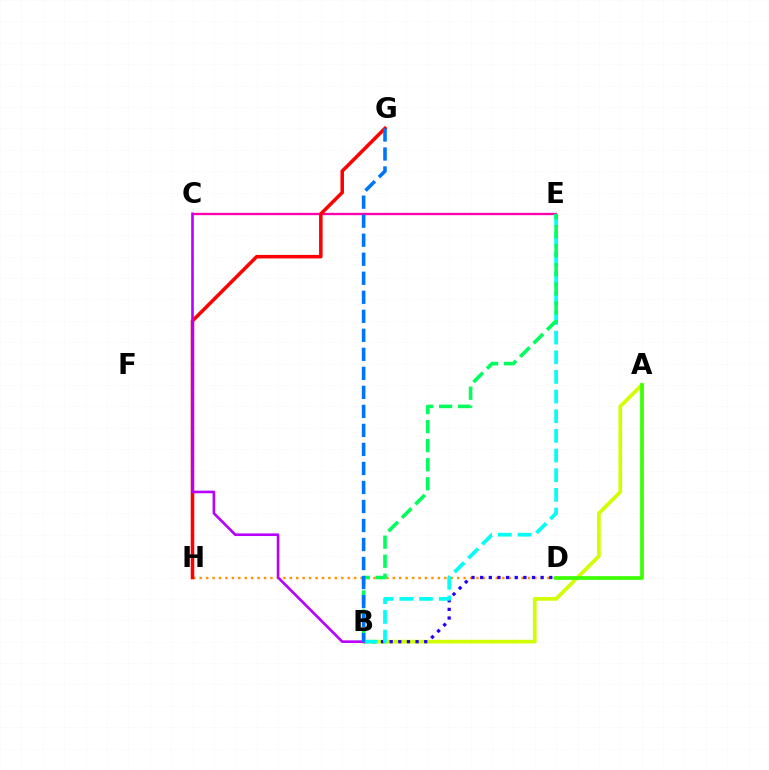{('C', 'E'): [{'color': '#ff00ac', 'line_style': 'solid', 'thickness': 1.68}], ('D', 'H'): [{'color': '#ff9400', 'line_style': 'dotted', 'thickness': 1.75}], ('A', 'B'): [{'color': '#d1ff00', 'line_style': 'solid', 'thickness': 2.66}], ('B', 'D'): [{'color': '#2500ff', 'line_style': 'dotted', 'thickness': 2.35}], ('G', 'H'): [{'color': '#ff0000', 'line_style': 'solid', 'thickness': 2.54}], ('B', 'E'): [{'color': '#00fff6', 'line_style': 'dashed', 'thickness': 2.67}, {'color': '#00ff5c', 'line_style': 'dashed', 'thickness': 2.59}], ('B', 'C'): [{'color': '#b900ff', 'line_style': 'solid', 'thickness': 1.89}], ('B', 'G'): [{'color': '#0074ff', 'line_style': 'dashed', 'thickness': 2.58}], ('A', 'D'): [{'color': '#3dff00', 'line_style': 'solid', 'thickness': 2.68}]}